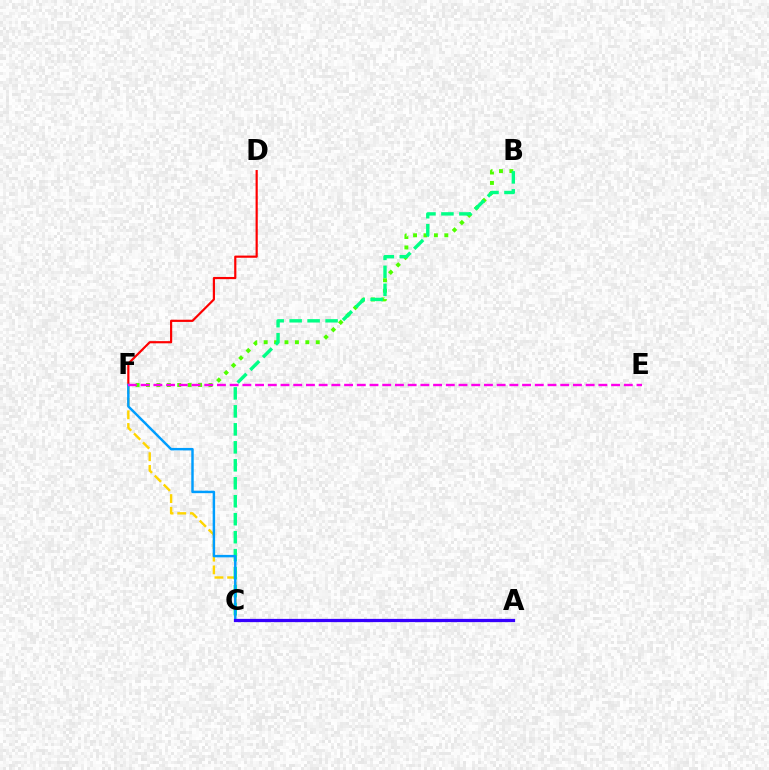{('C', 'F'): [{'color': '#ffd500', 'line_style': 'dashed', 'thickness': 1.72}, {'color': '#009eff', 'line_style': 'solid', 'thickness': 1.77}], ('B', 'F'): [{'color': '#4fff00', 'line_style': 'dotted', 'thickness': 2.83}], ('D', 'F'): [{'color': '#ff0000', 'line_style': 'solid', 'thickness': 1.57}], ('B', 'C'): [{'color': '#00ff86', 'line_style': 'dashed', 'thickness': 2.44}], ('A', 'C'): [{'color': '#3700ff', 'line_style': 'solid', 'thickness': 2.33}], ('E', 'F'): [{'color': '#ff00ed', 'line_style': 'dashed', 'thickness': 1.73}]}